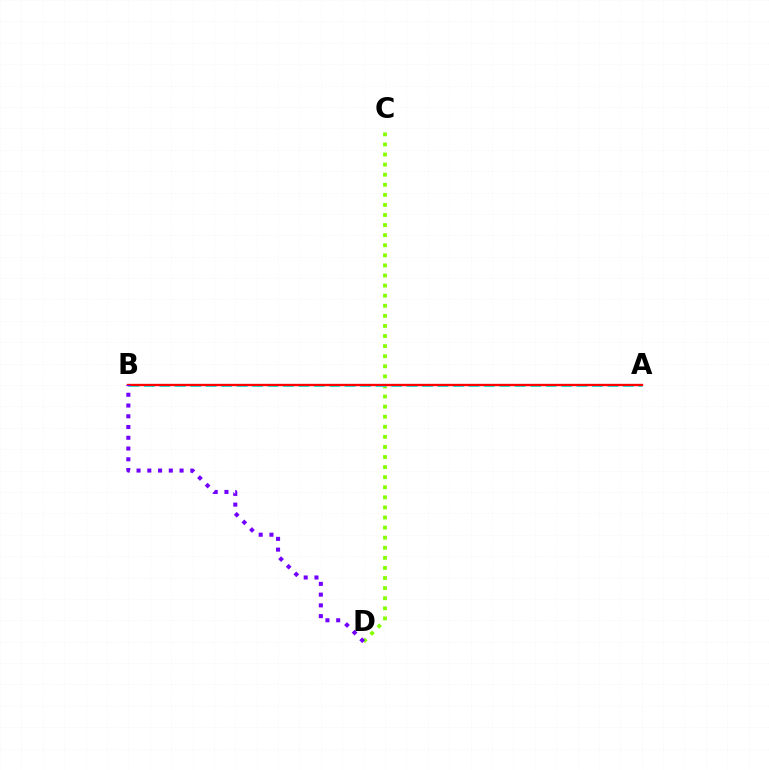{('C', 'D'): [{'color': '#84ff00', 'line_style': 'dotted', 'thickness': 2.74}], ('A', 'B'): [{'color': '#00fff6', 'line_style': 'dashed', 'thickness': 2.1}, {'color': '#ff0000', 'line_style': 'solid', 'thickness': 1.7}], ('B', 'D'): [{'color': '#7200ff', 'line_style': 'dotted', 'thickness': 2.92}]}